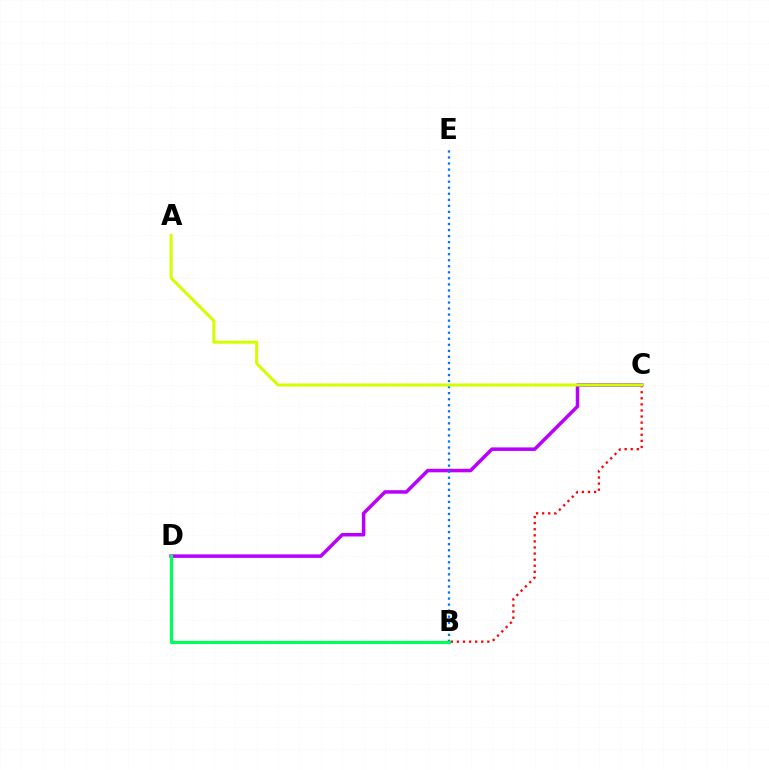{('C', 'D'): [{'color': '#b900ff', 'line_style': 'solid', 'thickness': 2.53}], ('B', 'E'): [{'color': '#0074ff', 'line_style': 'dotted', 'thickness': 1.64}], ('B', 'C'): [{'color': '#ff0000', 'line_style': 'dotted', 'thickness': 1.65}], ('A', 'C'): [{'color': '#d1ff00', 'line_style': 'solid', 'thickness': 2.18}], ('B', 'D'): [{'color': '#00ff5c', 'line_style': 'solid', 'thickness': 2.29}]}